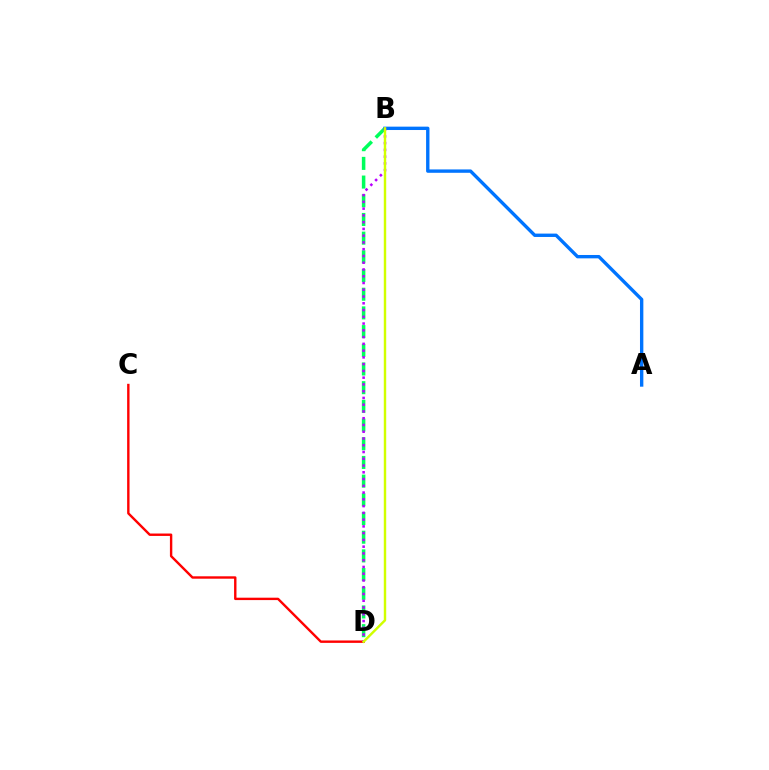{('B', 'D'): [{'color': '#00ff5c', 'line_style': 'dashed', 'thickness': 2.54}, {'color': '#b900ff', 'line_style': 'dotted', 'thickness': 1.84}, {'color': '#d1ff00', 'line_style': 'solid', 'thickness': 1.75}], ('C', 'D'): [{'color': '#ff0000', 'line_style': 'solid', 'thickness': 1.73}], ('A', 'B'): [{'color': '#0074ff', 'line_style': 'solid', 'thickness': 2.42}]}